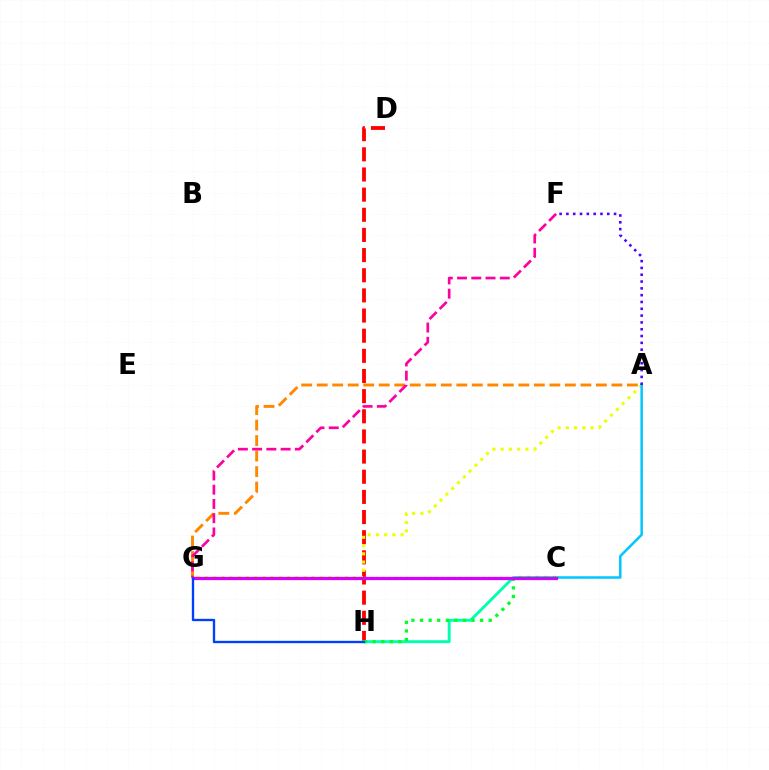{('D', 'H'): [{'color': '#ff0000', 'line_style': 'dashed', 'thickness': 2.74}], ('A', 'G'): [{'color': '#eeff00', 'line_style': 'dotted', 'thickness': 2.23}, {'color': '#ff8800', 'line_style': 'dashed', 'thickness': 2.11}], ('C', 'G'): [{'color': '#66ff00', 'line_style': 'dotted', 'thickness': 1.61}, {'color': '#d600ff', 'line_style': 'solid', 'thickness': 2.33}], ('A', 'C'): [{'color': '#00c7ff', 'line_style': 'solid', 'thickness': 1.81}], ('C', 'H'): [{'color': '#00ffaf', 'line_style': 'solid', 'thickness': 2.1}, {'color': '#00ff27', 'line_style': 'dotted', 'thickness': 2.33}], ('A', 'F'): [{'color': '#4f00ff', 'line_style': 'dotted', 'thickness': 1.85}], ('G', 'H'): [{'color': '#003fff', 'line_style': 'solid', 'thickness': 1.69}], ('F', 'G'): [{'color': '#ff00a0', 'line_style': 'dashed', 'thickness': 1.94}]}